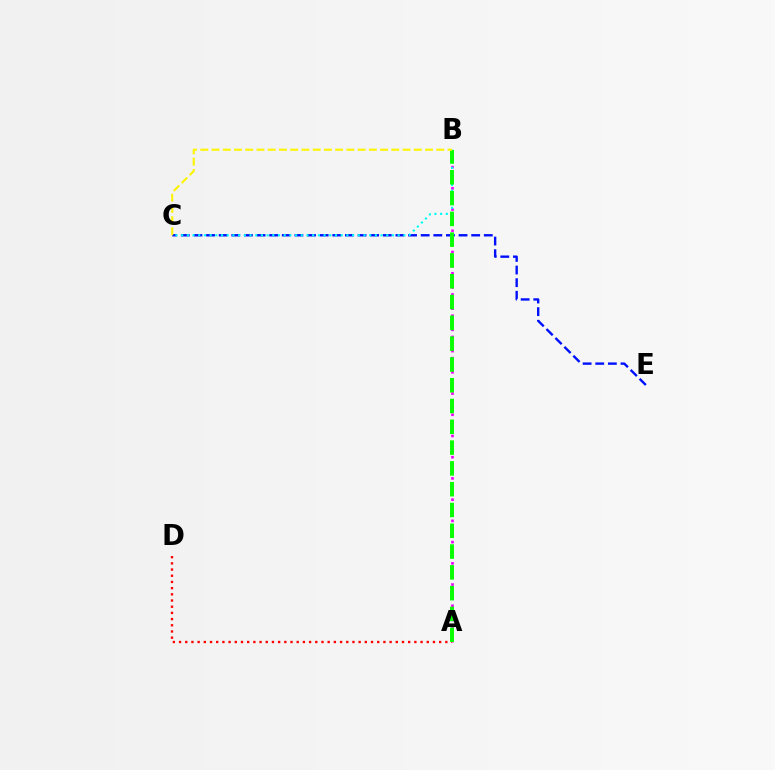{('C', 'E'): [{'color': '#0010ff', 'line_style': 'dashed', 'thickness': 1.72}], ('A', 'B'): [{'color': '#ee00ff', 'line_style': 'dotted', 'thickness': 1.92}, {'color': '#08ff00', 'line_style': 'dashed', 'thickness': 2.82}], ('A', 'D'): [{'color': '#ff0000', 'line_style': 'dotted', 'thickness': 1.68}], ('B', 'C'): [{'color': '#00fff6', 'line_style': 'dotted', 'thickness': 1.55}, {'color': '#fcf500', 'line_style': 'dashed', 'thickness': 1.53}]}